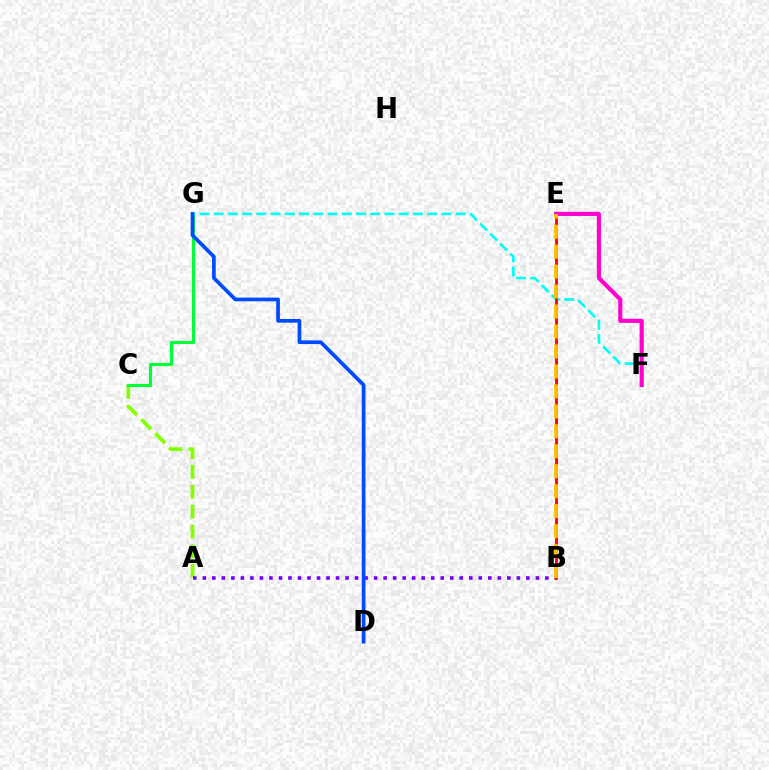{('A', 'C'): [{'color': '#84ff00', 'line_style': 'dashed', 'thickness': 2.7}], ('C', 'G'): [{'color': '#00ff39', 'line_style': 'solid', 'thickness': 2.25}], ('A', 'B'): [{'color': '#7200ff', 'line_style': 'dotted', 'thickness': 2.59}], ('F', 'G'): [{'color': '#00fff6', 'line_style': 'dashed', 'thickness': 1.93}], ('B', 'E'): [{'color': '#ff0000', 'line_style': 'solid', 'thickness': 2.01}, {'color': '#ffbd00', 'line_style': 'dashed', 'thickness': 2.71}], ('D', 'G'): [{'color': '#004bff', 'line_style': 'solid', 'thickness': 2.67}], ('E', 'F'): [{'color': '#ff00cf', 'line_style': 'solid', 'thickness': 2.97}]}